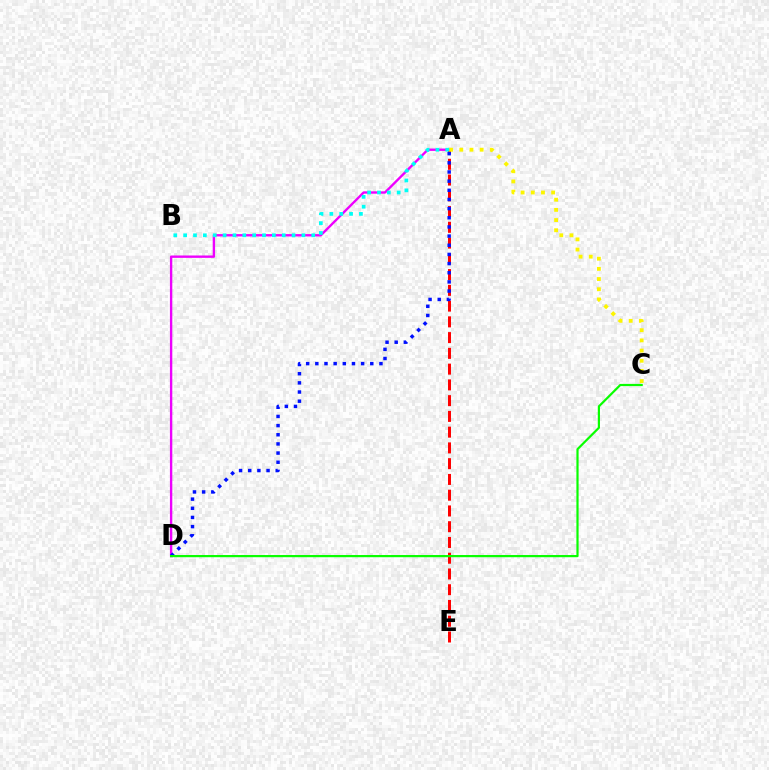{('A', 'D'): [{'color': '#ee00ff', 'line_style': 'solid', 'thickness': 1.7}, {'color': '#0010ff', 'line_style': 'dotted', 'thickness': 2.49}], ('A', 'E'): [{'color': '#ff0000', 'line_style': 'dashed', 'thickness': 2.14}], ('C', 'D'): [{'color': '#08ff00', 'line_style': 'solid', 'thickness': 1.58}], ('A', 'C'): [{'color': '#fcf500', 'line_style': 'dotted', 'thickness': 2.77}], ('A', 'B'): [{'color': '#00fff6', 'line_style': 'dotted', 'thickness': 2.68}]}